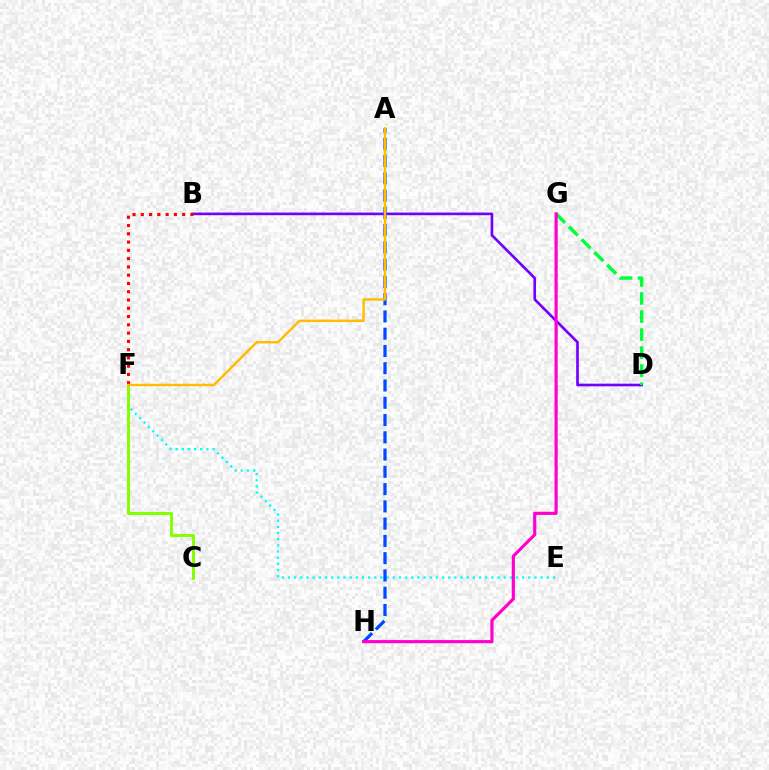{('E', 'F'): [{'color': '#00fff6', 'line_style': 'dotted', 'thickness': 1.67}], ('B', 'D'): [{'color': '#7200ff', 'line_style': 'solid', 'thickness': 1.91}], ('C', 'F'): [{'color': '#84ff00', 'line_style': 'solid', 'thickness': 2.13}], ('B', 'F'): [{'color': '#ff0000', 'line_style': 'dotted', 'thickness': 2.25}], ('A', 'H'): [{'color': '#004bff', 'line_style': 'dashed', 'thickness': 2.35}], ('D', 'G'): [{'color': '#00ff39', 'line_style': 'dashed', 'thickness': 2.45}], ('G', 'H'): [{'color': '#ff00cf', 'line_style': 'solid', 'thickness': 2.28}], ('A', 'F'): [{'color': '#ffbd00', 'line_style': 'solid', 'thickness': 1.75}]}